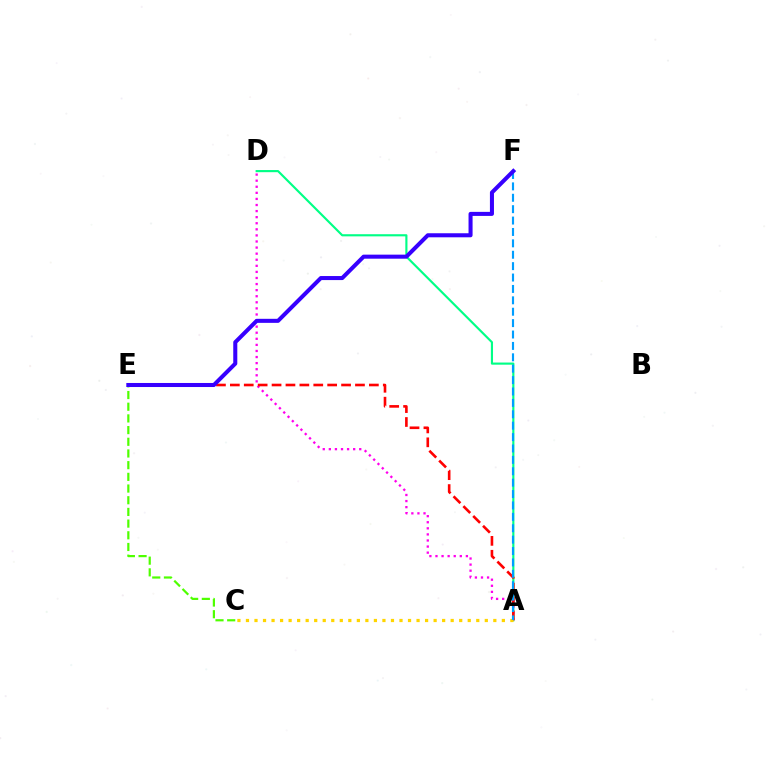{('A', 'D'): [{'color': '#00ff86', 'line_style': 'solid', 'thickness': 1.54}, {'color': '#ff00ed', 'line_style': 'dotted', 'thickness': 1.65}], ('A', 'E'): [{'color': '#ff0000', 'line_style': 'dashed', 'thickness': 1.89}], ('A', 'C'): [{'color': '#ffd500', 'line_style': 'dotted', 'thickness': 2.32}], ('A', 'F'): [{'color': '#009eff', 'line_style': 'dashed', 'thickness': 1.55}], ('C', 'E'): [{'color': '#4fff00', 'line_style': 'dashed', 'thickness': 1.59}], ('E', 'F'): [{'color': '#3700ff', 'line_style': 'solid', 'thickness': 2.91}]}